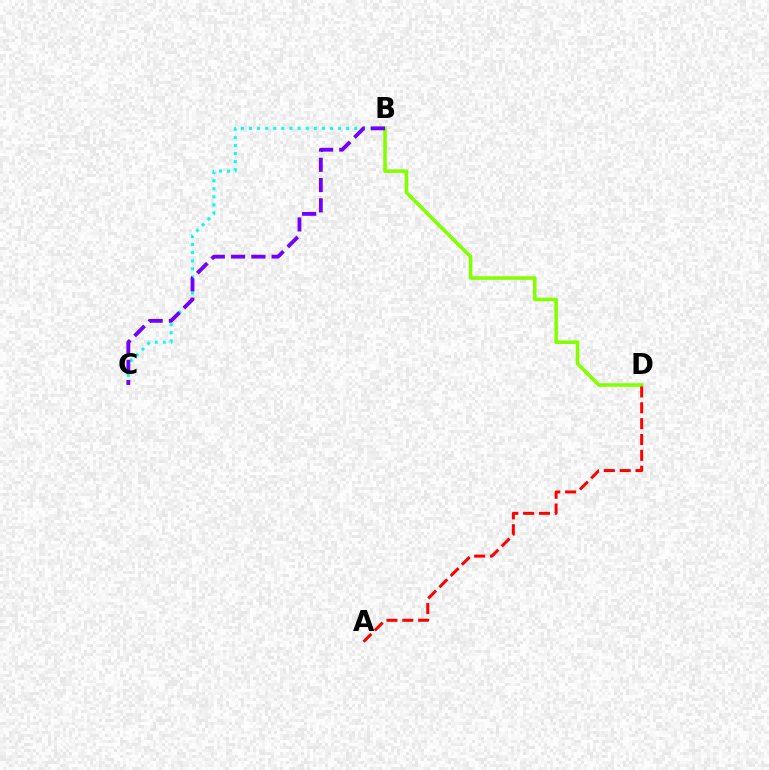{('B', 'C'): [{'color': '#00fff6', 'line_style': 'dotted', 'thickness': 2.2}, {'color': '#7200ff', 'line_style': 'dashed', 'thickness': 2.75}], ('B', 'D'): [{'color': '#84ff00', 'line_style': 'solid', 'thickness': 2.57}], ('A', 'D'): [{'color': '#ff0000', 'line_style': 'dashed', 'thickness': 2.15}]}